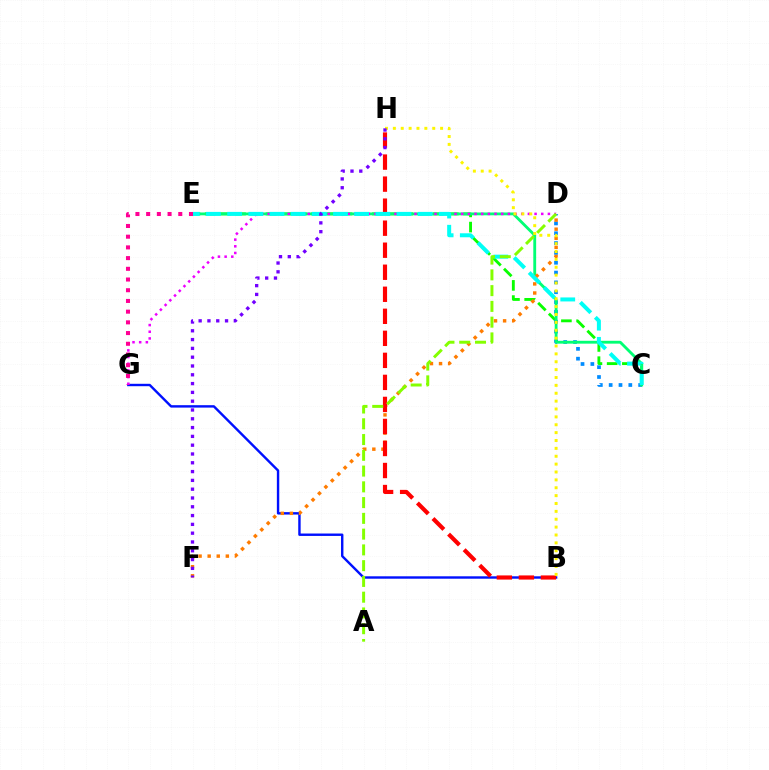{('C', 'E'): [{'color': '#08ff00', 'line_style': 'dashed', 'thickness': 2.06}, {'color': '#00ff74', 'line_style': 'solid', 'thickness': 2.05}, {'color': '#00fff6', 'line_style': 'dashed', 'thickness': 2.88}], ('C', 'D'): [{'color': '#008cff', 'line_style': 'dotted', 'thickness': 2.67}], ('B', 'G'): [{'color': '#0010ff', 'line_style': 'solid', 'thickness': 1.74}], ('D', 'G'): [{'color': '#ee00ff', 'line_style': 'dotted', 'thickness': 1.81}], ('D', 'F'): [{'color': '#ff7c00', 'line_style': 'dotted', 'thickness': 2.47}], ('B', 'H'): [{'color': '#ff0000', 'line_style': 'dashed', 'thickness': 2.99}, {'color': '#fcf500', 'line_style': 'dotted', 'thickness': 2.14}], ('E', 'G'): [{'color': '#ff0094', 'line_style': 'dotted', 'thickness': 2.91}], ('A', 'D'): [{'color': '#84ff00', 'line_style': 'dashed', 'thickness': 2.14}], ('F', 'H'): [{'color': '#7200ff', 'line_style': 'dotted', 'thickness': 2.39}]}